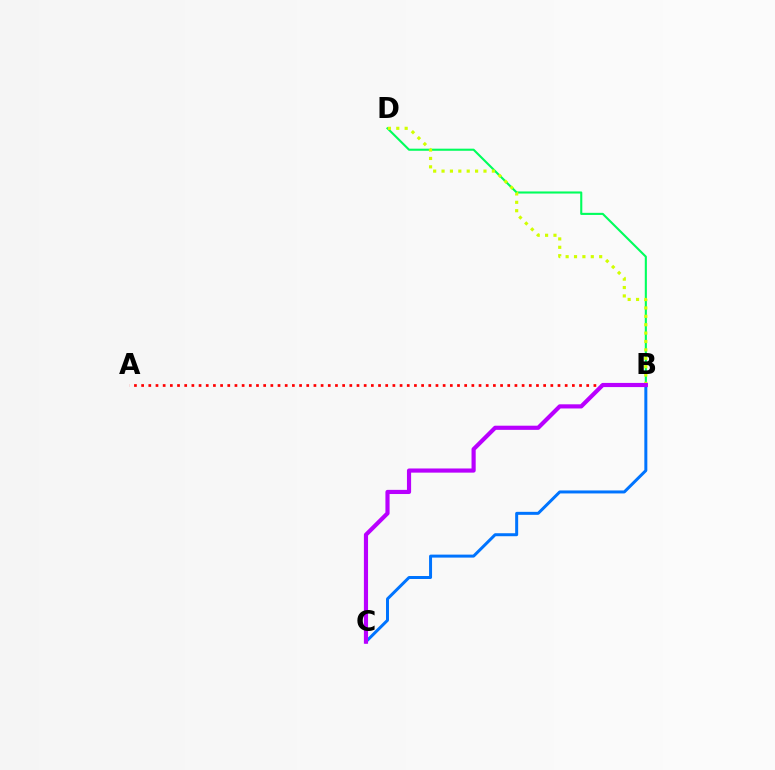{('A', 'B'): [{'color': '#ff0000', 'line_style': 'dotted', 'thickness': 1.95}], ('B', 'C'): [{'color': '#0074ff', 'line_style': 'solid', 'thickness': 2.15}, {'color': '#b900ff', 'line_style': 'solid', 'thickness': 2.99}], ('B', 'D'): [{'color': '#00ff5c', 'line_style': 'solid', 'thickness': 1.51}, {'color': '#d1ff00', 'line_style': 'dotted', 'thickness': 2.28}]}